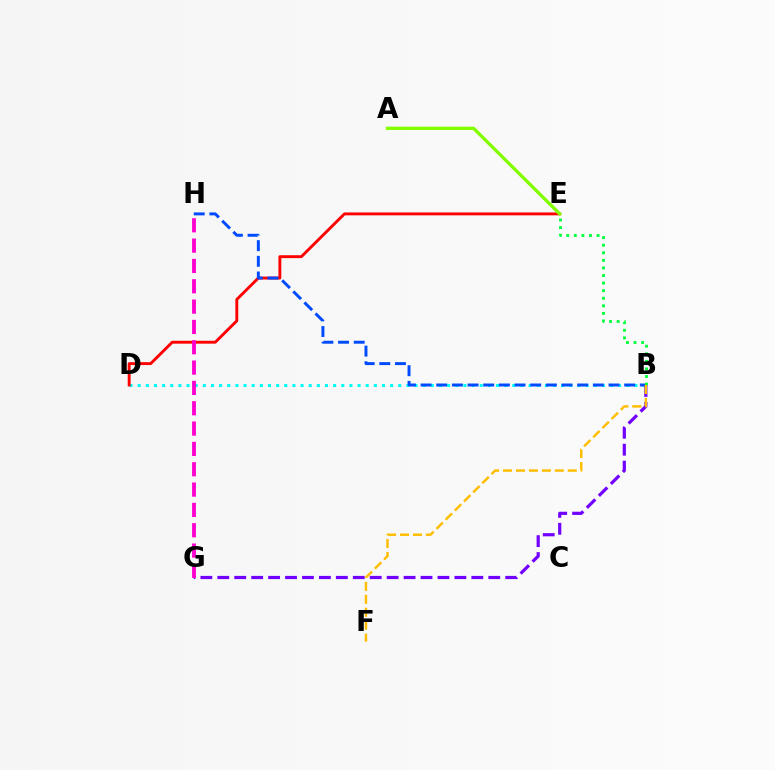{('B', 'D'): [{'color': '#00fff6', 'line_style': 'dotted', 'thickness': 2.21}], ('D', 'E'): [{'color': '#ff0000', 'line_style': 'solid', 'thickness': 2.08}], ('B', 'H'): [{'color': '#004bff', 'line_style': 'dashed', 'thickness': 2.13}], ('A', 'E'): [{'color': '#84ff00', 'line_style': 'solid', 'thickness': 2.4}], ('B', 'E'): [{'color': '#00ff39', 'line_style': 'dotted', 'thickness': 2.06}], ('B', 'G'): [{'color': '#7200ff', 'line_style': 'dashed', 'thickness': 2.3}], ('G', 'H'): [{'color': '#ff00cf', 'line_style': 'dashed', 'thickness': 2.76}], ('B', 'F'): [{'color': '#ffbd00', 'line_style': 'dashed', 'thickness': 1.76}]}